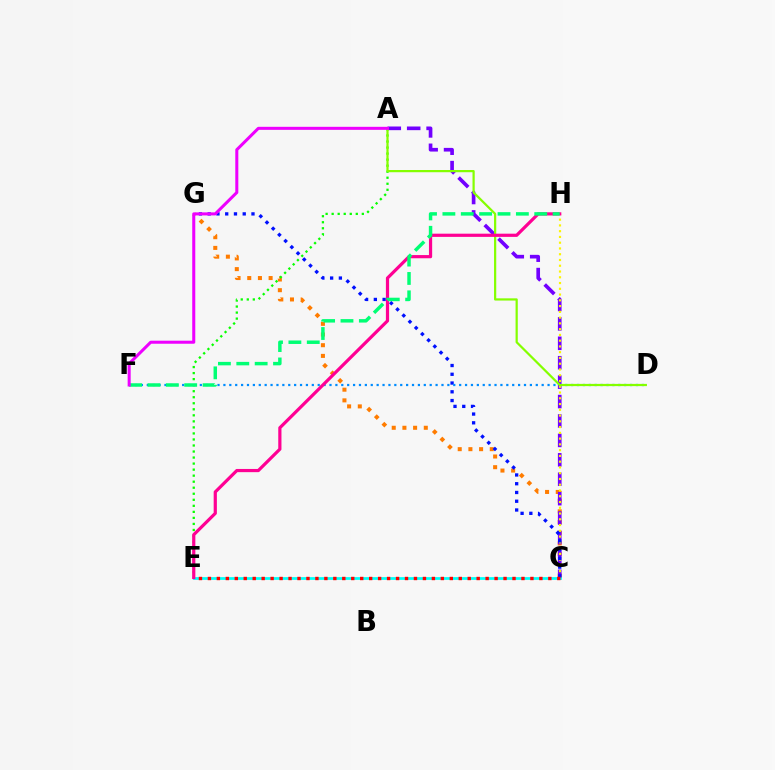{('C', 'G'): [{'color': '#ff7c00', 'line_style': 'dotted', 'thickness': 2.9}, {'color': '#0010ff', 'line_style': 'dotted', 'thickness': 2.38}], ('A', 'C'): [{'color': '#7200ff', 'line_style': 'dashed', 'thickness': 2.64}], ('C', 'H'): [{'color': '#fcf500', 'line_style': 'dotted', 'thickness': 1.57}], ('C', 'E'): [{'color': '#00fff6', 'line_style': 'solid', 'thickness': 1.99}, {'color': '#ff0000', 'line_style': 'dotted', 'thickness': 2.43}], ('D', 'F'): [{'color': '#008cff', 'line_style': 'dotted', 'thickness': 1.6}], ('A', 'E'): [{'color': '#08ff00', 'line_style': 'dotted', 'thickness': 1.64}], ('A', 'D'): [{'color': '#84ff00', 'line_style': 'solid', 'thickness': 1.6}], ('E', 'H'): [{'color': '#ff0094', 'line_style': 'solid', 'thickness': 2.3}], ('F', 'H'): [{'color': '#00ff74', 'line_style': 'dashed', 'thickness': 2.5}], ('A', 'F'): [{'color': '#ee00ff', 'line_style': 'solid', 'thickness': 2.19}]}